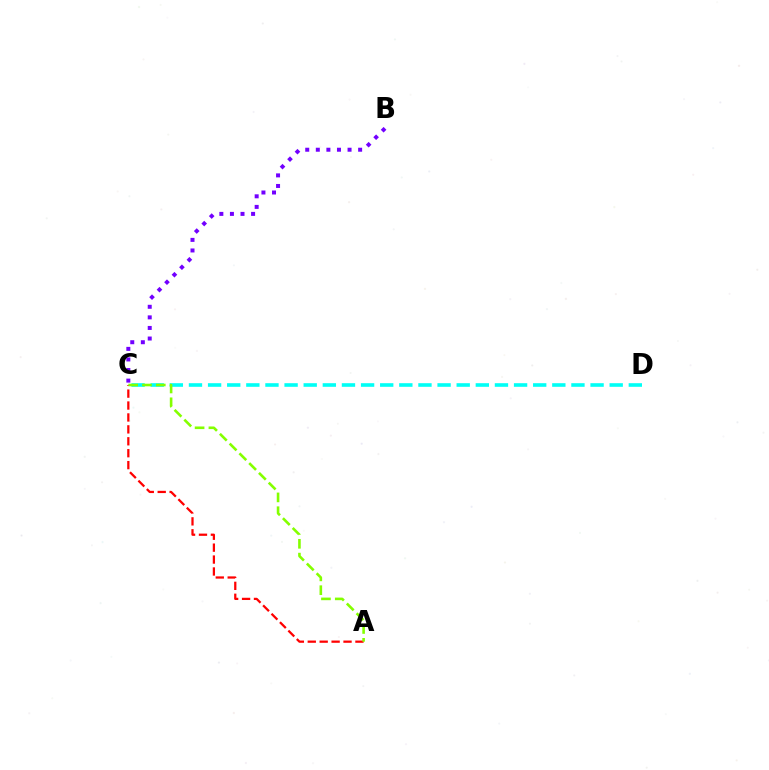{('B', 'C'): [{'color': '#7200ff', 'line_style': 'dotted', 'thickness': 2.87}], ('C', 'D'): [{'color': '#00fff6', 'line_style': 'dashed', 'thickness': 2.6}], ('A', 'C'): [{'color': '#ff0000', 'line_style': 'dashed', 'thickness': 1.62}, {'color': '#84ff00', 'line_style': 'dashed', 'thickness': 1.88}]}